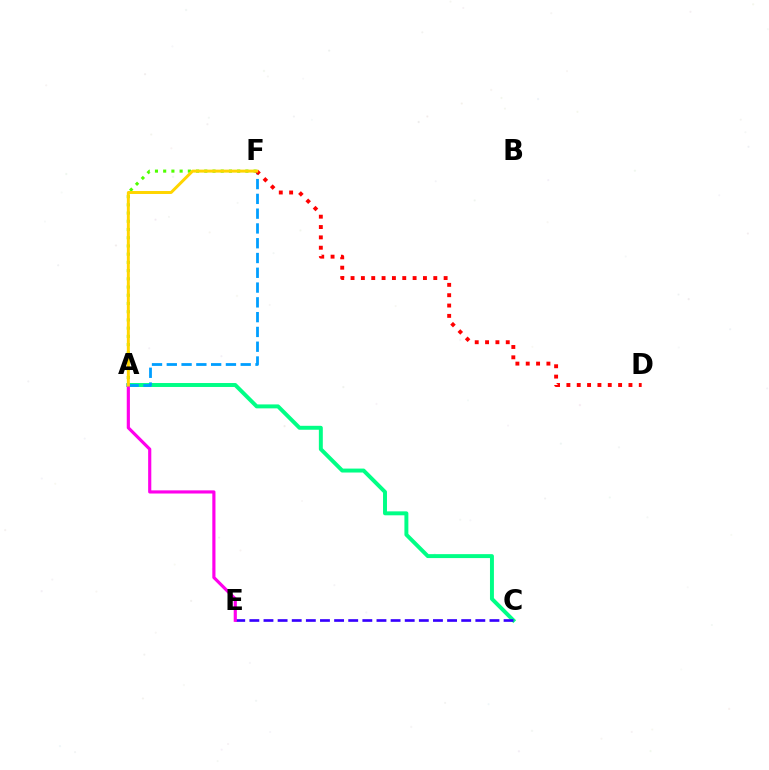{('A', 'F'): [{'color': '#4fff00', 'line_style': 'dotted', 'thickness': 2.23}, {'color': '#009eff', 'line_style': 'dashed', 'thickness': 2.01}, {'color': '#ffd500', 'line_style': 'solid', 'thickness': 2.14}], ('A', 'C'): [{'color': '#00ff86', 'line_style': 'solid', 'thickness': 2.84}], ('C', 'E'): [{'color': '#3700ff', 'line_style': 'dashed', 'thickness': 1.92}], ('A', 'E'): [{'color': '#ff00ed', 'line_style': 'solid', 'thickness': 2.27}], ('D', 'F'): [{'color': '#ff0000', 'line_style': 'dotted', 'thickness': 2.81}]}